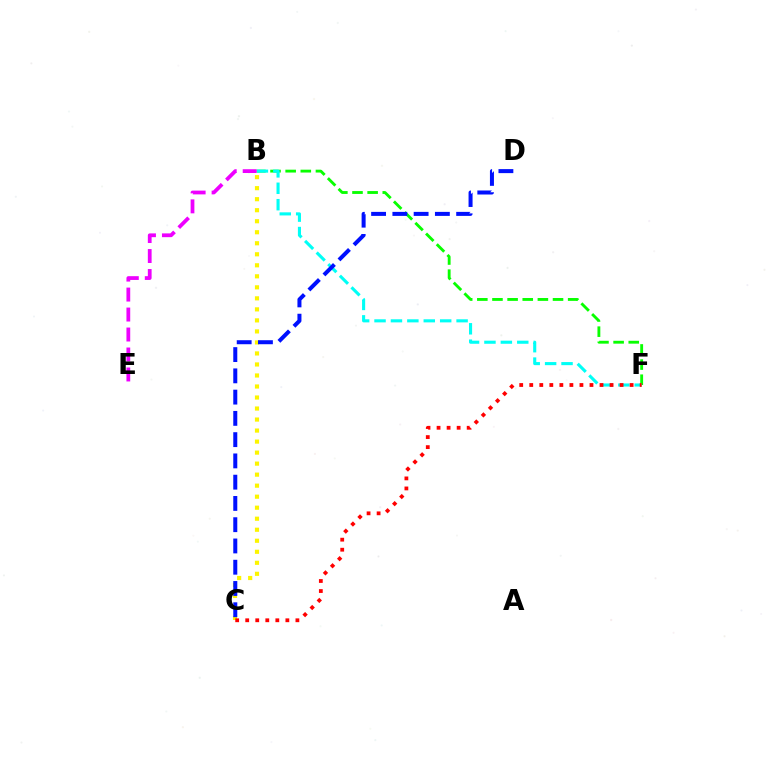{('B', 'F'): [{'color': '#08ff00', 'line_style': 'dashed', 'thickness': 2.06}, {'color': '#00fff6', 'line_style': 'dashed', 'thickness': 2.23}], ('B', 'C'): [{'color': '#fcf500', 'line_style': 'dotted', 'thickness': 2.99}], ('B', 'E'): [{'color': '#ee00ff', 'line_style': 'dashed', 'thickness': 2.71}], ('C', 'D'): [{'color': '#0010ff', 'line_style': 'dashed', 'thickness': 2.89}], ('C', 'F'): [{'color': '#ff0000', 'line_style': 'dotted', 'thickness': 2.73}]}